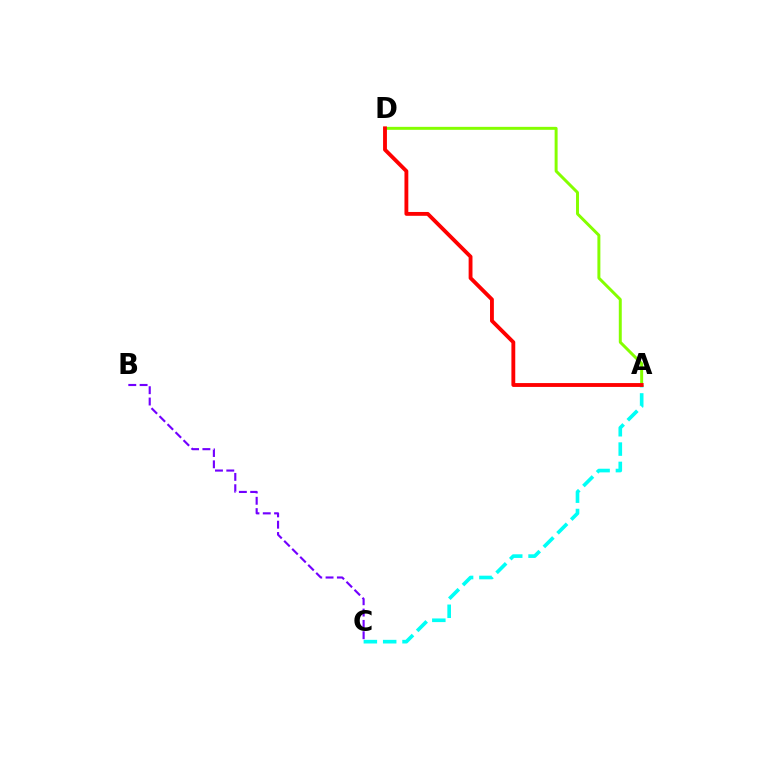{('A', 'C'): [{'color': '#00fff6', 'line_style': 'dashed', 'thickness': 2.63}], ('A', 'D'): [{'color': '#84ff00', 'line_style': 'solid', 'thickness': 2.13}, {'color': '#ff0000', 'line_style': 'solid', 'thickness': 2.77}], ('B', 'C'): [{'color': '#7200ff', 'line_style': 'dashed', 'thickness': 1.54}]}